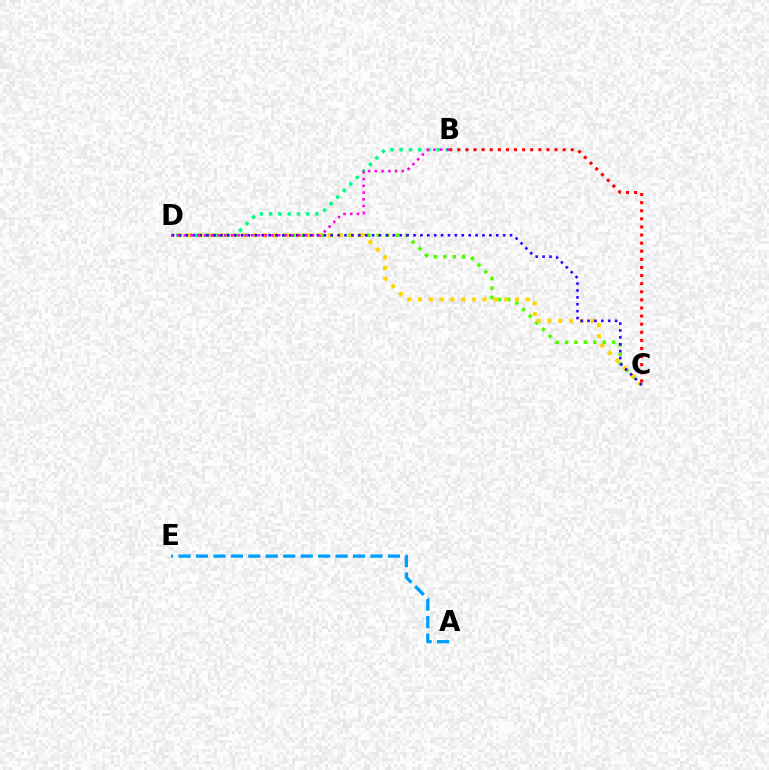{('C', 'D'): [{'color': '#4fff00', 'line_style': 'dotted', 'thickness': 2.56}, {'color': '#ffd500', 'line_style': 'dotted', 'thickness': 2.93}, {'color': '#3700ff', 'line_style': 'dotted', 'thickness': 1.87}], ('B', 'D'): [{'color': '#00ff86', 'line_style': 'dotted', 'thickness': 2.51}, {'color': '#ff00ed', 'line_style': 'dotted', 'thickness': 1.83}], ('B', 'C'): [{'color': '#ff0000', 'line_style': 'dotted', 'thickness': 2.2}], ('A', 'E'): [{'color': '#009eff', 'line_style': 'dashed', 'thickness': 2.37}]}